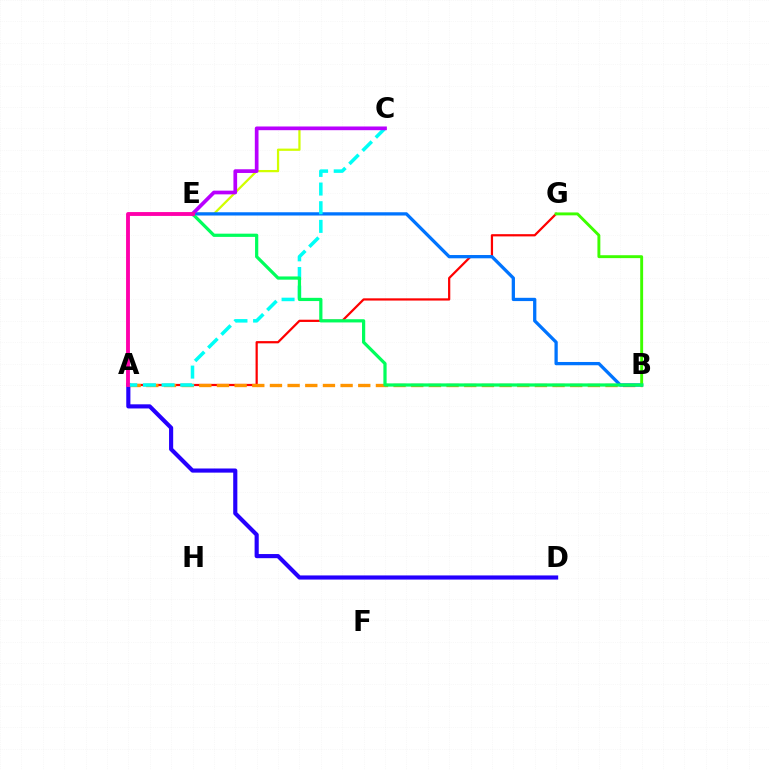{('A', 'G'): [{'color': '#ff0000', 'line_style': 'solid', 'thickness': 1.61}], ('A', 'B'): [{'color': '#ff9400', 'line_style': 'dashed', 'thickness': 2.4}], ('C', 'E'): [{'color': '#d1ff00', 'line_style': 'solid', 'thickness': 1.62}, {'color': '#b900ff', 'line_style': 'solid', 'thickness': 2.66}], ('B', 'E'): [{'color': '#0074ff', 'line_style': 'solid', 'thickness': 2.36}, {'color': '#00ff5c', 'line_style': 'solid', 'thickness': 2.32}], ('A', 'D'): [{'color': '#2500ff', 'line_style': 'solid', 'thickness': 2.98}], ('A', 'C'): [{'color': '#00fff6', 'line_style': 'dashed', 'thickness': 2.54}], ('B', 'G'): [{'color': '#3dff00', 'line_style': 'solid', 'thickness': 2.09}], ('A', 'E'): [{'color': '#ff00ac', 'line_style': 'solid', 'thickness': 2.78}]}